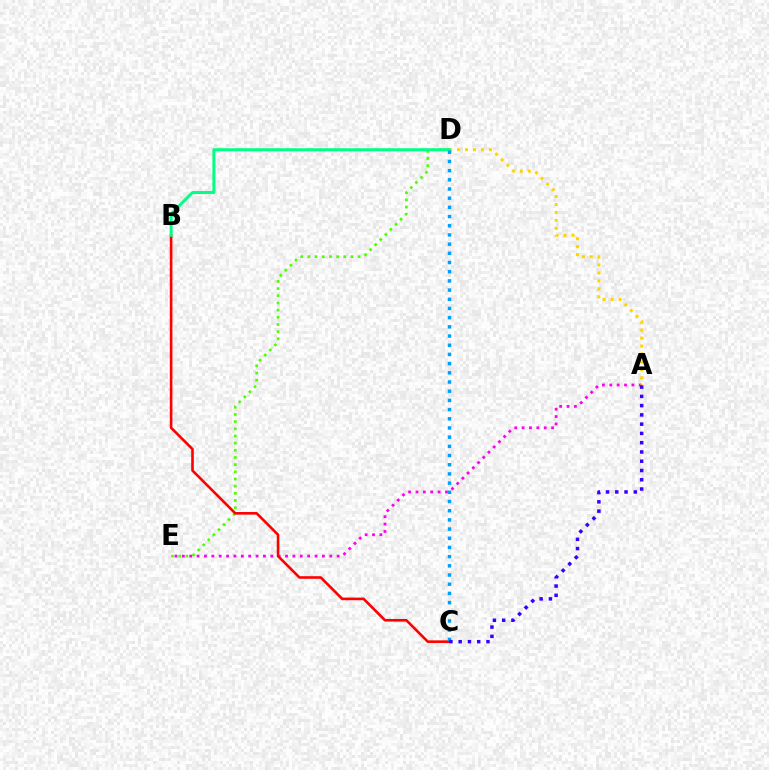{('D', 'E'): [{'color': '#4fff00', 'line_style': 'dotted', 'thickness': 1.95}], ('A', 'E'): [{'color': '#ff00ed', 'line_style': 'dotted', 'thickness': 2.0}], ('B', 'C'): [{'color': '#ff0000', 'line_style': 'solid', 'thickness': 1.88}], ('A', 'D'): [{'color': '#ffd500', 'line_style': 'dotted', 'thickness': 2.16}], ('B', 'D'): [{'color': '#00ff86', 'line_style': 'solid', 'thickness': 2.16}], ('C', 'D'): [{'color': '#009eff', 'line_style': 'dotted', 'thickness': 2.5}], ('A', 'C'): [{'color': '#3700ff', 'line_style': 'dotted', 'thickness': 2.52}]}